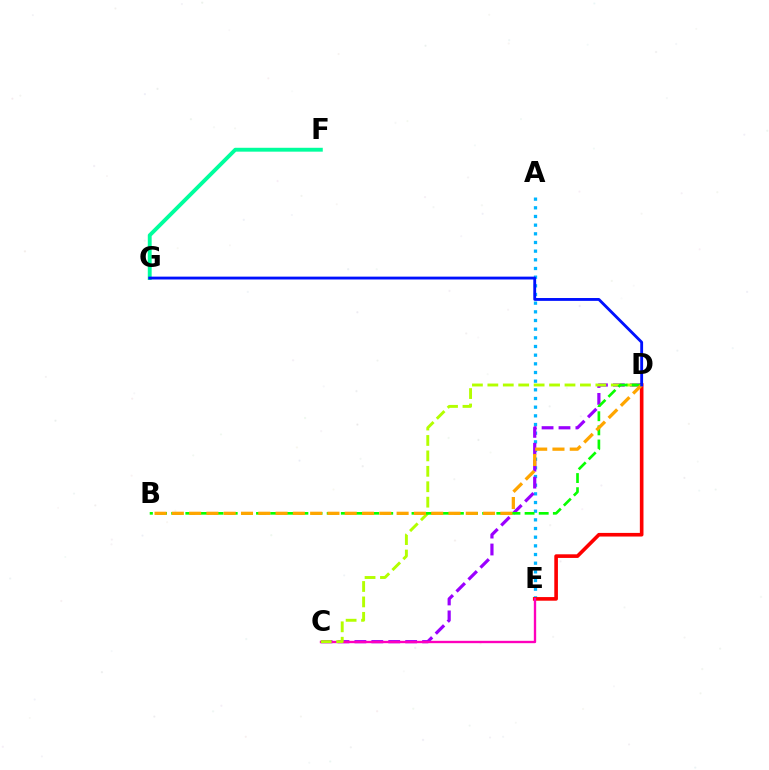{('A', 'E'): [{'color': '#00b5ff', 'line_style': 'dotted', 'thickness': 2.35}], ('C', 'D'): [{'color': '#9b00ff', 'line_style': 'dashed', 'thickness': 2.3}, {'color': '#b3ff00', 'line_style': 'dashed', 'thickness': 2.1}], ('D', 'E'): [{'color': '#ff0000', 'line_style': 'solid', 'thickness': 2.61}], ('F', 'G'): [{'color': '#00ff9d', 'line_style': 'solid', 'thickness': 2.79}], ('C', 'E'): [{'color': '#ff00bd', 'line_style': 'solid', 'thickness': 1.69}], ('B', 'D'): [{'color': '#08ff00', 'line_style': 'dashed', 'thickness': 1.92}, {'color': '#ffa500', 'line_style': 'dashed', 'thickness': 2.35}], ('D', 'G'): [{'color': '#0010ff', 'line_style': 'solid', 'thickness': 2.05}]}